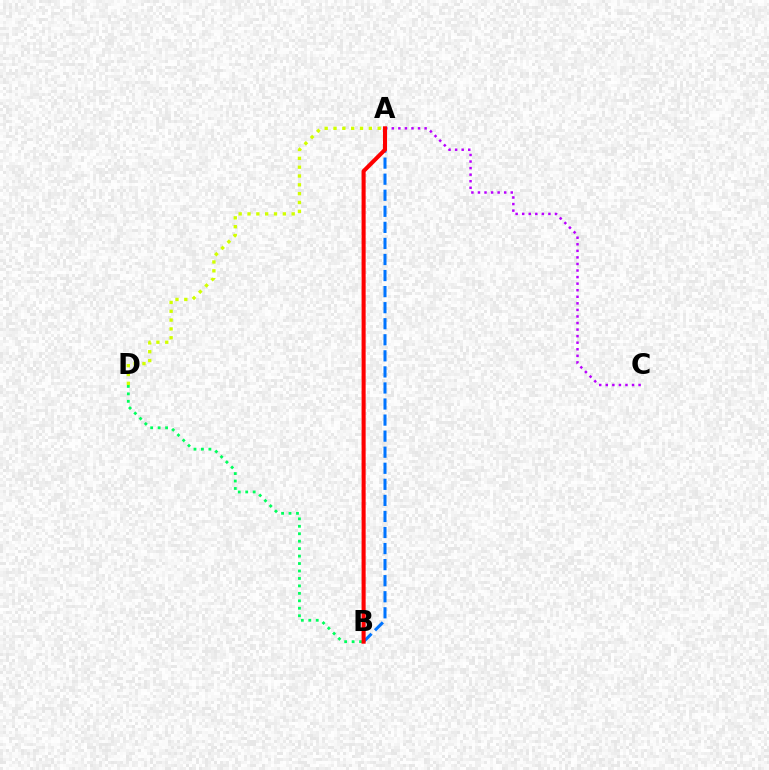{('B', 'D'): [{'color': '#00ff5c', 'line_style': 'dotted', 'thickness': 2.02}], ('A', 'D'): [{'color': '#d1ff00', 'line_style': 'dotted', 'thickness': 2.4}], ('A', 'B'): [{'color': '#0074ff', 'line_style': 'dashed', 'thickness': 2.18}, {'color': '#ff0000', 'line_style': 'solid', 'thickness': 2.92}], ('A', 'C'): [{'color': '#b900ff', 'line_style': 'dotted', 'thickness': 1.78}]}